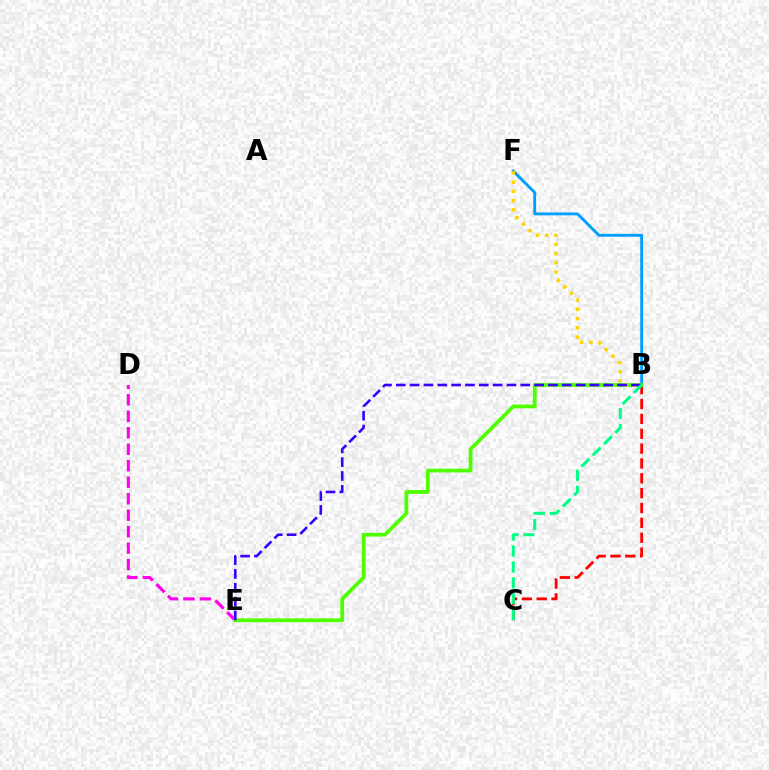{('B', 'F'): [{'color': '#009eff', 'line_style': 'solid', 'thickness': 2.07}, {'color': '#ffd500', 'line_style': 'dotted', 'thickness': 2.51}], ('D', 'E'): [{'color': '#ff00ed', 'line_style': 'dashed', 'thickness': 2.24}], ('B', 'C'): [{'color': '#ff0000', 'line_style': 'dashed', 'thickness': 2.02}, {'color': '#00ff86', 'line_style': 'dashed', 'thickness': 2.16}], ('B', 'E'): [{'color': '#4fff00', 'line_style': 'solid', 'thickness': 2.71}, {'color': '#3700ff', 'line_style': 'dashed', 'thickness': 1.88}]}